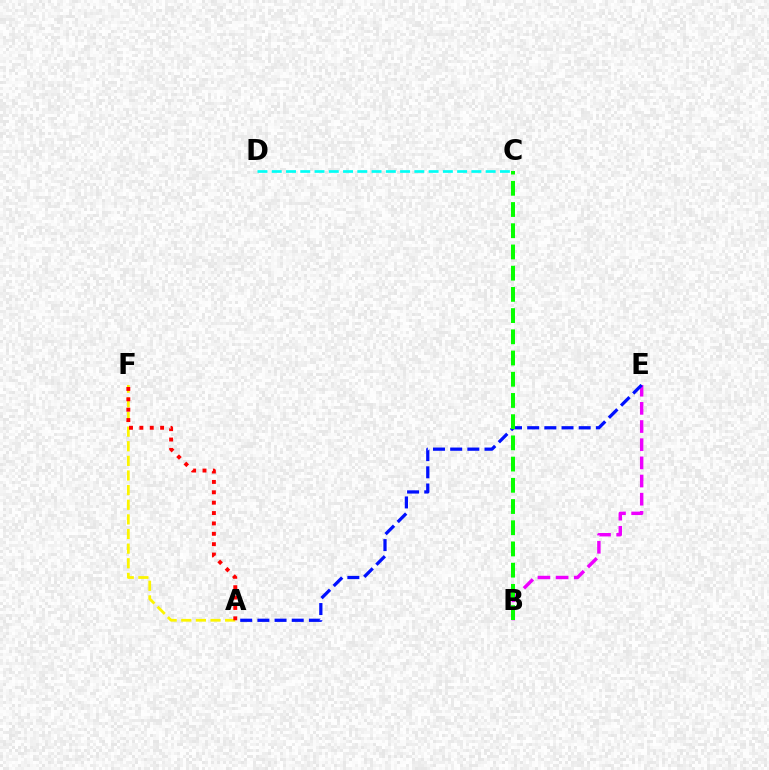{('B', 'E'): [{'color': '#ee00ff', 'line_style': 'dashed', 'thickness': 2.47}], ('C', 'D'): [{'color': '#00fff6', 'line_style': 'dashed', 'thickness': 1.94}], ('A', 'F'): [{'color': '#fcf500', 'line_style': 'dashed', 'thickness': 1.99}, {'color': '#ff0000', 'line_style': 'dotted', 'thickness': 2.82}], ('A', 'E'): [{'color': '#0010ff', 'line_style': 'dashed', 'thickness': 2.33}], ('B', 'C'): [{'color': '#08ff00', 'line_style': 'dashed', 'thickness': 2.88}]}